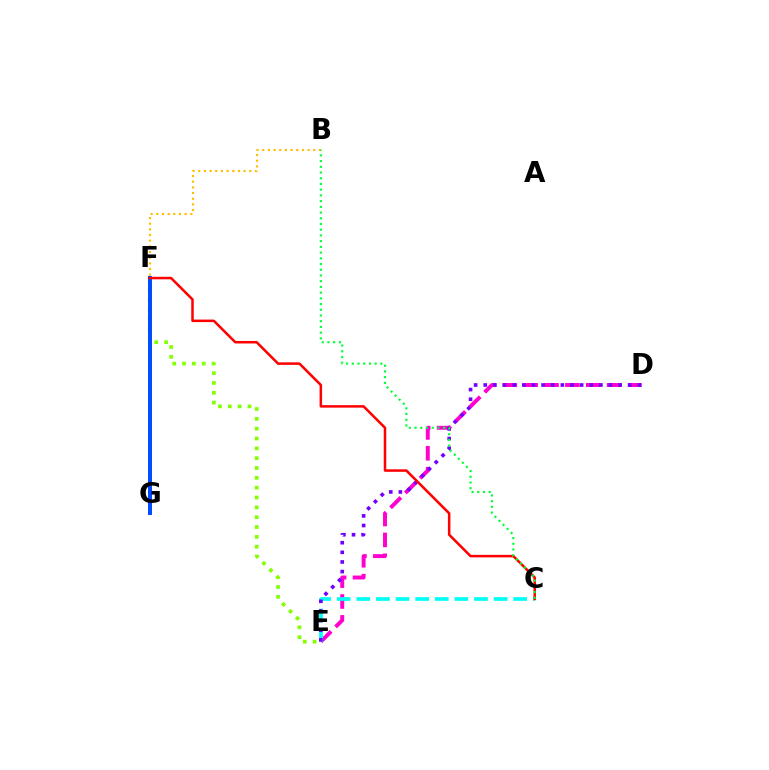{('D', 'E'): [{'color': '#ff00cf', 'line_style': 'dashed', 'thickness': 2.84}, {'color': '#7200ff', 'line_style': 'dotted', 'thickness': 2.62}], ('C', 'E'): [{'color': '#00fff6', 'line_style': 'dashed', 'thickness': 2.66}], ('E', 'F'): [{'color': '#84ff00', 'line_style': 'dotted', 'thickness': 2.67}], ('F', 'G'): [{'color': '#004bff', 'line_style': 'solid', 'thickness': 2.86}], ('B', 'F'): [{'color': '#ffbd00', 'line_style': 'dotted', 'thickness': 1.54}], ('C', 'F'): [{'color': '#ff0000', 'line_style': 'solid', 'thickness': 1.81}], ('B', 'C'): [{'color': '#00ff39', 'line_style': 'dotted', 'thickness': 1.55}]}